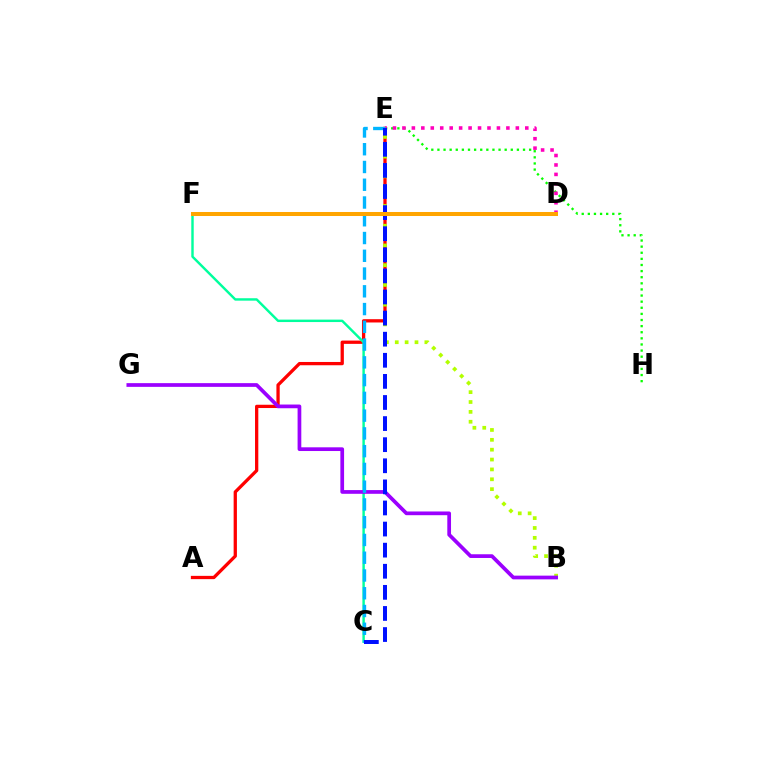{('A', 'E'): [{'color': '#ff0000', 'line_style': 'solid', 'thickness': 2.36}], ('C', 'F'): [{'color': '#00ff9d', 'line_style': 'solid', 'thickness': 1.75}], ('E', 'H'): [{'color': '#08ff00', 'line_style': 'dotted', 'thickness': 1.66}], ('B', 'E'): [{'color': '#b3ff00', 'line_style': 'dotted', 'thickness': 2.68}], ('B', 'G'): [{'color': '#9b00ff', 'line_style': 'solid', 'thickness': 2.68}], ('D', 'E'): [{'color': '#ff00bd', 'line_style': 'dotted', 'thickness': 2.57}], ('C', 'E'): [{'color': '#00b5ff', 'line_style': 'dashed', 'thickness': 2.41}, {'color': '#0010ff', 'line_style': 'dashed', 'thickness': 2.87}], ('D', 'F'): [{'color': '#ffa500', 'line_style': 'solid', 'thickness': 2.89}]}